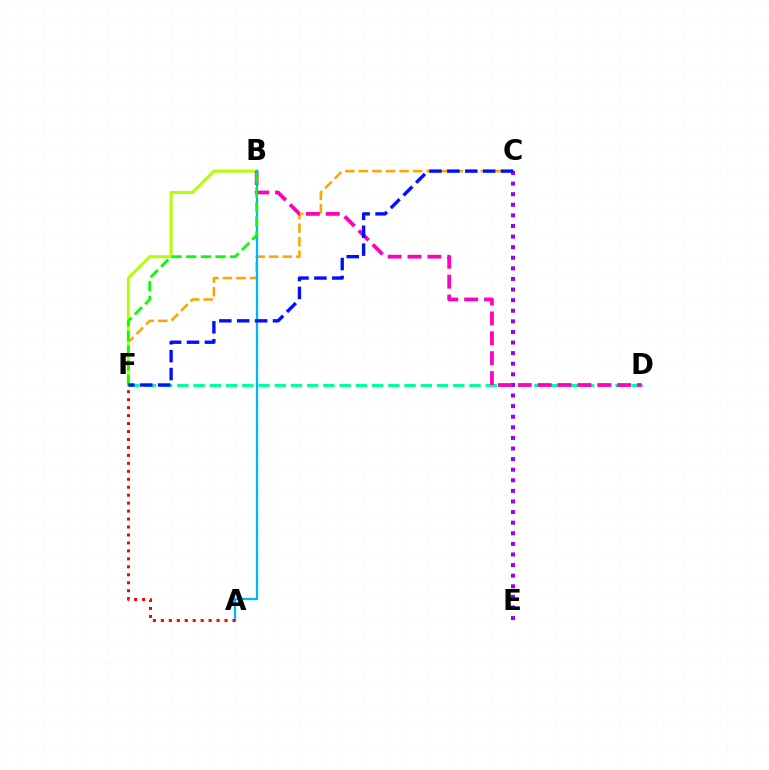{('D', 'F'): [{'color': '#00ff9d', 'line_style': 'dashed', 'thickness': 2.2}], ('C', 'F'): [{'color': '#ffa500', 'line_style': 'dashed', 'thickness': 1.84}, {'color': '#0010ff', 'line_style': 'dashed', 'thickness': 2.43}], ('C', 'E'): [{'color': '#9b00ff', 'line_style': 'dotted', 'thickness': 2.88}], ('B', 'F'): [{'color': '#b3ff00', 'line_style': 'solid', 'thickness': 2.14}, {'color': '#08ff00', 'line_style': 'dashed', 'thickness': 1.99}], ('B', 'D'): [{'color': '#ff00bd', 'line_style': 'dashed', 'thickness': 2.7}], ('A', 'B'): [{'color': '#00b5ff', 'line_style': 'solid', 'thickness': 1.63}], ('A', 'F'): [{'color': '#ff0000', 'line_style': 'dotted', 'thickness': 2.16}]}